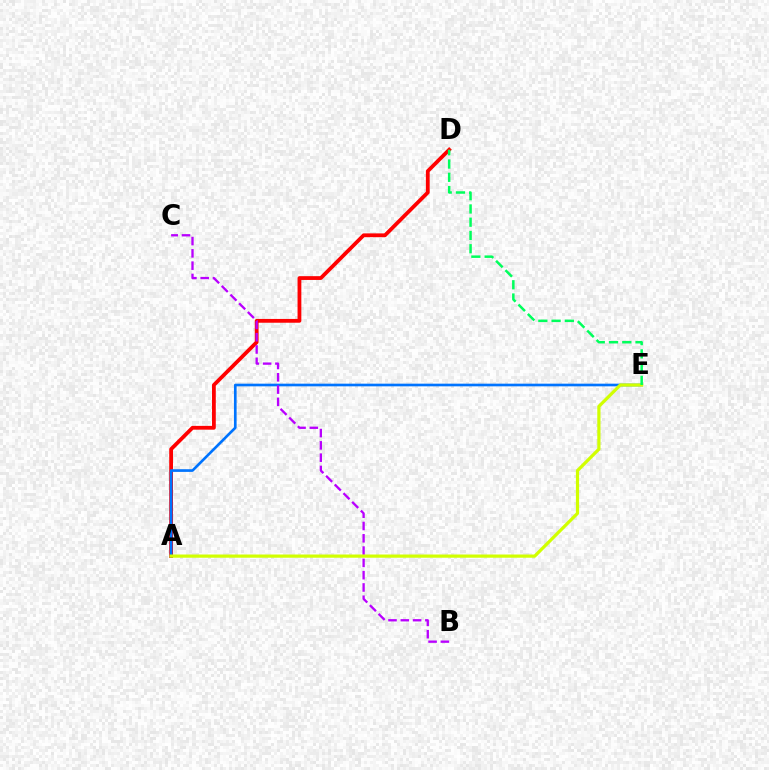{('A', 'D'): [{'color': '#ff0000', 'line_style': 'solid', 'thickness': 2.73}], ('A', 'E'): [{'color': '#0074ff', 'line_style': 'solid', 'thickness': 1.92}, {'color': '#d1ff00', 'line_style': 'solid', 'thickness': 2.31}], ('B', 'C'): [{'color': '#b900ff', 'line_style': 'dashed', 'thickness': 1.67}], ('D', 'E'): [{'color': '#00ff5c', 'line_style': 'dashed', 'thickness': 1.8}]}